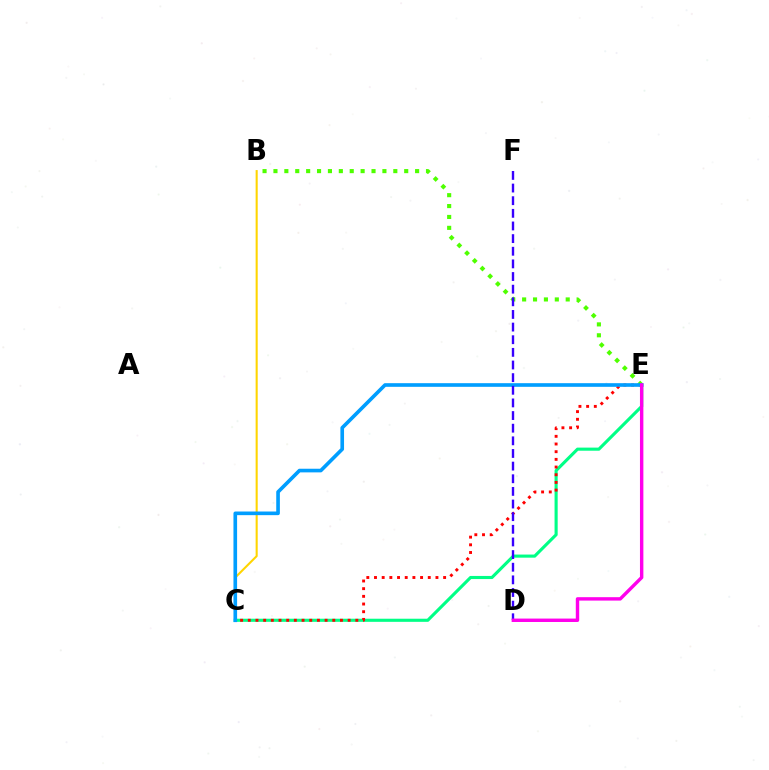{('C', 'E'): [{'color': '#00ff86', 'line_style': 'solid', 'thickness': 2.24}, {'color': '#ff0000', 'line_style': 'dotted', 'thickness': 2.09}, {'color': '#009eff', 'line_style': 'solid', 'thickness': 2.62}], ('B', 'C'): [{'color': '#ffd500', 'line_style': 'solid', 'thickness': 1.5}], ('B', 'E'): [{'color': '#4fff00', 'line_style': 'dotted', 'thickness': 2.96}], ('D', 'F'): [{'color': '#3700ff', 'line_style': 'dashed', 'thickness': 1.72}], ('D', 'E'): [{'color': '#ff00ed', 'line_style': 'solid', 'thickness': 2.46}]}